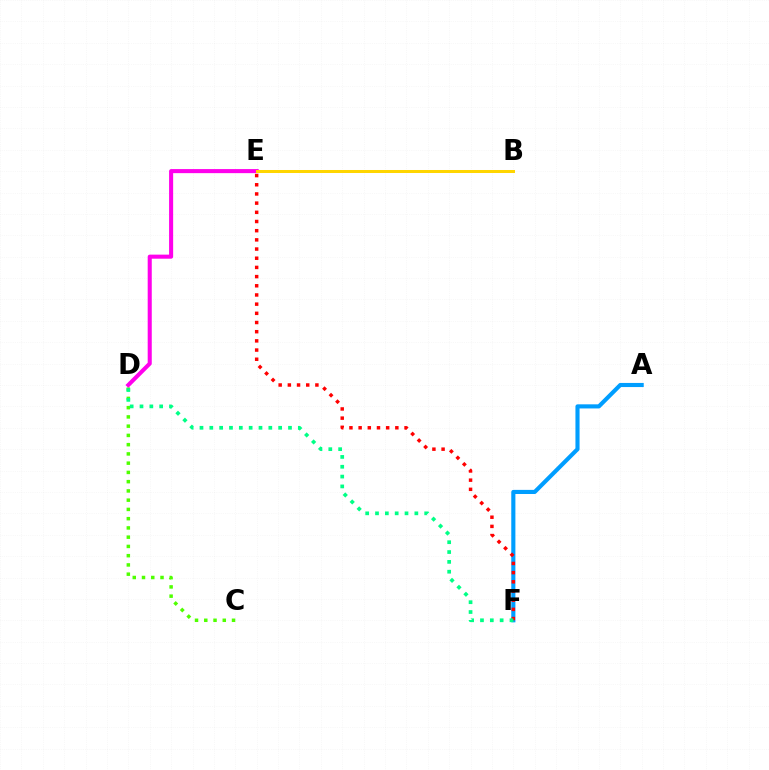{('C', 'D'): [{'color': '#4fff00', 'line_style': 'dotted', 'thickness': 2.51}], ('A', 'F'): [{'color': '#009eff', 'line_style': 'solid', 'thickness': 2.97}], ('D', 'E'): [{'color': '#ff00ed', 'line_style': 'solid', 'thickness': 2.93}], ('E', 'F'): [{'color': '#ff0000', 'line_style': 'dotted', 'thickness': 2.5}], ('D', 'F'): [{'color': '#00ff86', 'line_style': 'dotted', 'thickness': 2.67}], ('B', 'E'): [{'color': '#3700ff', 'line_style': 'dotted', 'thickness': 2.07}, {'color': '#ffd500', 'line_style': 'solid', 'thickness': 2.17}]}